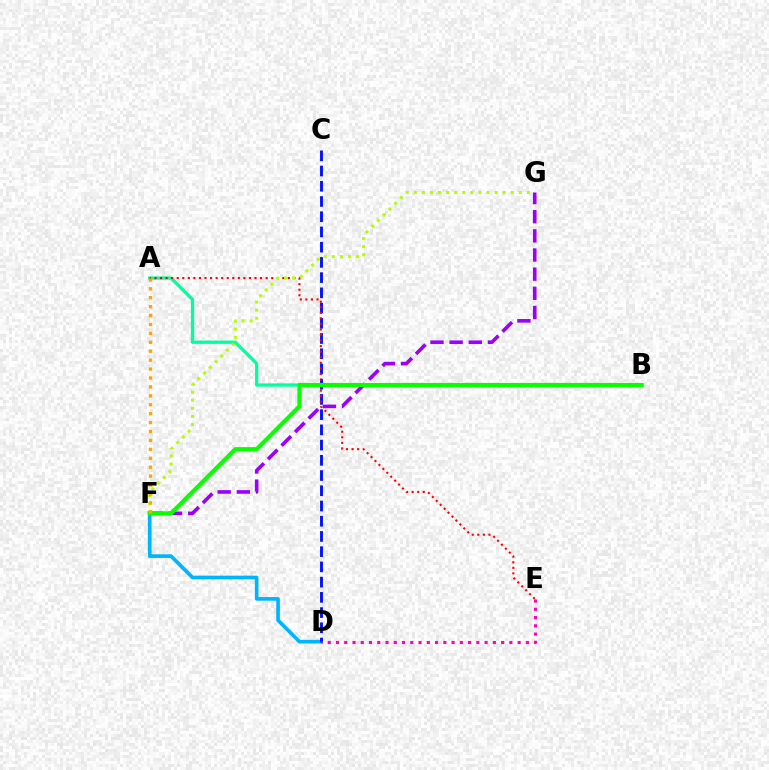{('A', 'B'): [{'color': '#00ff9d', 'line_style': 'solid', 'thickness': 2.33}], ('D', 'F'): [{'color': '#00b5ff', 'line_style': 'solid', 'thickness': 2.63}], ('C', 'D'): [{'color': '#0010ff', 'line_style': 'dashed', 'thickness': 2.07}], ('A', 'E'): [{'color': '#ff0000', 'line_style': 'dotted', 'thickness': 1.51}], ('F', 'G'): [{'color': '#b3ff00', 'line_style': 'dotted', 'thickness': 2.19}, {'color': '#9b00ff', 'line_style': 'dashed', 'thickness': 2.6}], ('D', 'E'): [{'color': '#ff00bd', 'line_style': 'dotted', 'thickness': 2.24}], ('B', 'F'): [{'color': '#08ff00', 'line_style': 'solid', 'thickness': 2.96}], ('A', 'F'): [{'color': '#ffa500', 'line_style': 'dotted', 'thickness': 2.42}]}